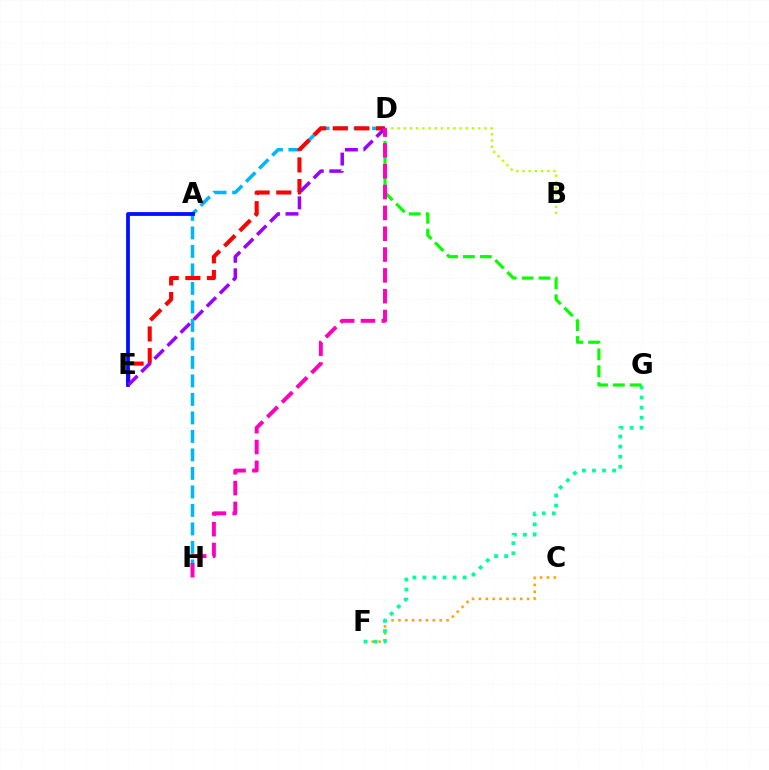{('D', 'H'): [{'color': '#00b5ff', 'line_style': 'dashed', 'thickness': 2.51}, {'color': '#ff00bd', 'line_style': 'dashed', 'thickness': 2.83}], ('C', 'F'): [{'color': '#ffa500', 'line_style': 'dotted', 'thickness': 1.87}], ('F', 'G'): [{'color': '#00ff9d', 'line_style': 'dotted', 'thickness': 2.73}], ('D', 'E'): [{'color': '#ff0000', 'line_style': 'dashed', 'thickness': 2.94}, {'color': '#9b00ff', 'line_style': 'dashed', 'thickness': 2.51}], ('B', 'D'): [{'color': '#b3ff00', 'line_style': 'dotted', 'thickness': 1.69}], ('D', 'G'): [{'color': '#08ff00', 'line_style': 'dashed', 'thickness': 2.29}], ('A', 'E'): [{'color': '#0010ff', 'line_style': 'solid', 'thickness': 2.74}]}